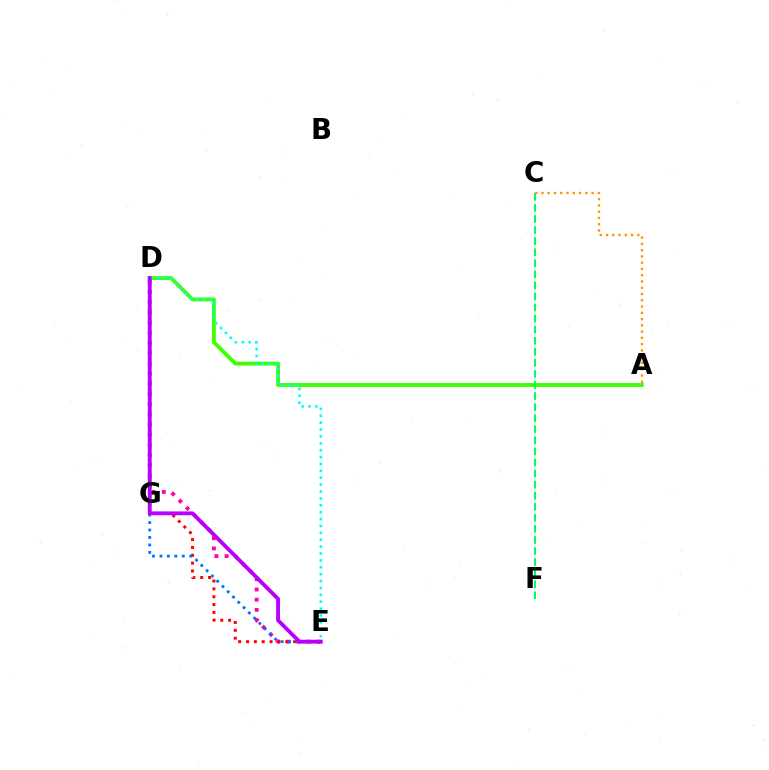{('D', 'G'): [{'color': '#d1ff00', 'line_style': 'dotted', 'thickness': 2.2}, {'color': '#2500ff', 'line_style': 'dotted', 'thickness': 1.5}], ('D', 'E'): [{'color': '#ff00ac', 'line_style': 'dotted', 'thickness': 2.77}, {'color': '#0074ff', 'line_style': 'dotted', 'thickness': 2.03}, {'color': '#00fff6', 'line_style': 'dotted', 'thickness': 1.87}, {'color': '#b900ff', 'line_style': 'solid', 'thickness': 2.77}], ('E', 'G'): [{'color': '#ff0000', 'line_style': 'dotted', 'thickness': 2.13}], ('A', 'D'): [{'color': '#3dff00', 'line_style': 'solid', 'thickness': 2.78}], ('C', 'F'): [{'color': '#00ff5c', 'line_style': 'dashed', 'thickness': 1.5}], ('A', 'C'): [{'color': '#ff9400', 'line_style': 'dotted', 'thickness': 1.7}]}